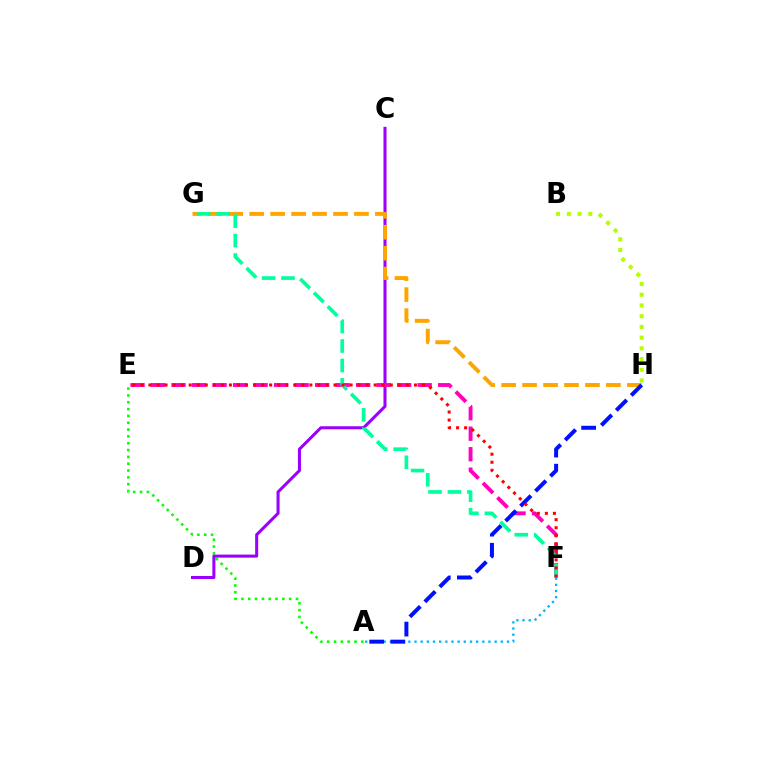{('A', 'E'): [{'color': '#08ff00', 'line_style': 'dotted', 'thickness': 1.85}], ('C', 'D'): [{'color': '#9b00ff', 'line_style': 'solid', 'thickness': 2.19}], ('E', 'F'): [{'color': '#ff00bd', 'line_style': 'dashed', 'thickness': 2.79}, {'color': '#ff0000', 'line_style': 'dotted', 'thickness': 2.19}], ('A', 'F'): [{'color': '#00b5ff', 'line_style': 'dotted', 'thickness': 1.67}], ('B', 'H'): [{'color': '#b3ff00', 'line_style': 'dotted', 'thickness': 2.91}], ('G', 'H'): [{'color': '#ffa500', 'line_style': 'dashed', 'thickness': 2.85}], ('F', 'G'): [{'color': '#00ff9d', 'line_style': 'dashed', 'thickness': 2.64}], ('A', 'H'): [{'color': '#0010ff', 'line_style': 'dashed', 'thickness': 2.87}]}